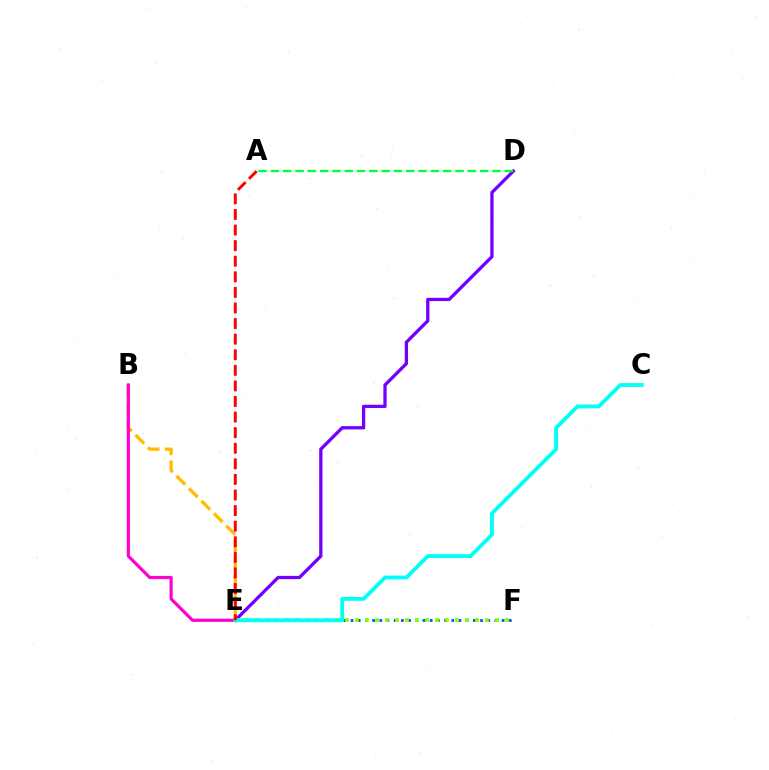{('B', 'E'): [{'color': '#ffbd00', 'line_style': 'dashed', 'thickness': 2.39}, {'color': '#ff00cf', 'line_style': 'solid', 'thickness': 2.29}], ('E', 'F'): [{'color': '#004bff', 'line_style': 'dotted', 'thickness': 1.96}, {'color': '#84ff00', 'line_style': 'dotted', 'thickness': 2.72}], ('D', 'E'): [{'color': '#7200ff', 'line_style': 'solid', 'thickness': 2.37}], ('A', 'D'): [{'color': '#00ff39', 'line_style': 'dashed', 'thickness': 1.67}], ('C', 'E'): [{'color': '#00fff6', 'line_style': 'solid', 'thickness': 2.76}], ('A', 'E'): [{'color': '#ff0000', 'line_style': 'dashed', 'thickness': 2.12}]}